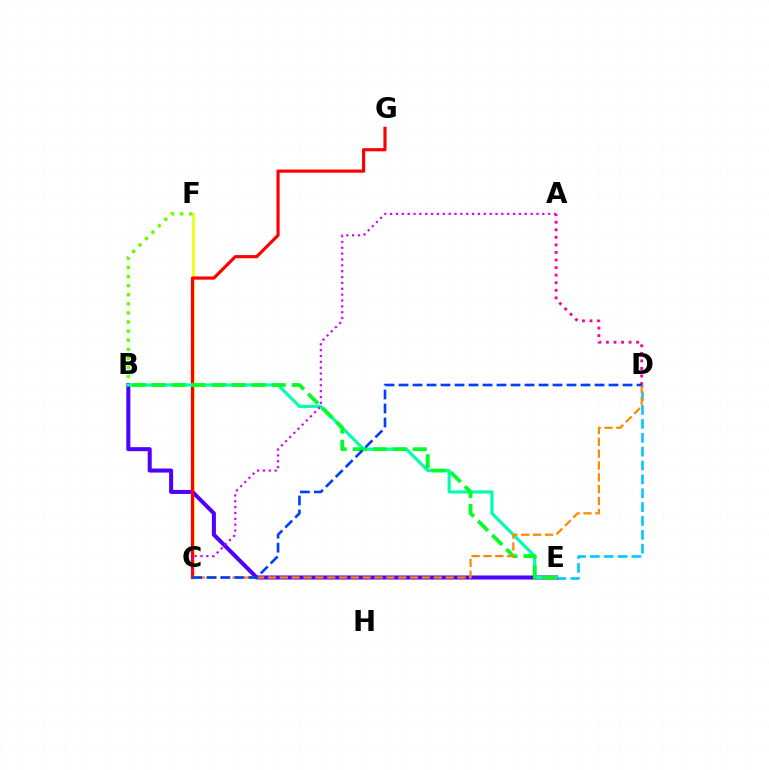{('C', 'F'): [{'color': '#eeff00', 'line_style': 'solid', 'thickness': 1.84}], ('D', 'E'): [{'color': '#00c7ff', 'line_style': 'dashed', 'thickness': 1.88}], ('B', 'E'): [{'color': '#4f00ff', 'line_style': 'solid', 'thickness': 2.9}, {'color': '#00ffaf', 'line_style': 'solid', 'thickness': 2.28}, {'color': '#00ff27', 'line_style': 'dashed', 'thickness': 2.72}], ('C', 'G'): [{'color': '#ff0000', 'line_style': 'solid', 'thickness': 2.28}], ('B', 'F'): [{'color': '#66ff00', 'line_style': 'dotted', 'thickness': 2.47}], ('C', 'D'): [{'color': '#ff8800', 'line_style': 'dashed', 'thickness': 1.61}, {'color': '#003fff', 'line_style': 'dashed', 'thickness': 1.9}], ('A', 'C'): [{'color': '#d600ff', 'line_style': 'dotted', 'thickness': 1.59}], ('A', 'D'): [{'color': '#ff00a0', 'line_style': 'dotted', 'thickness': 2.05}]}